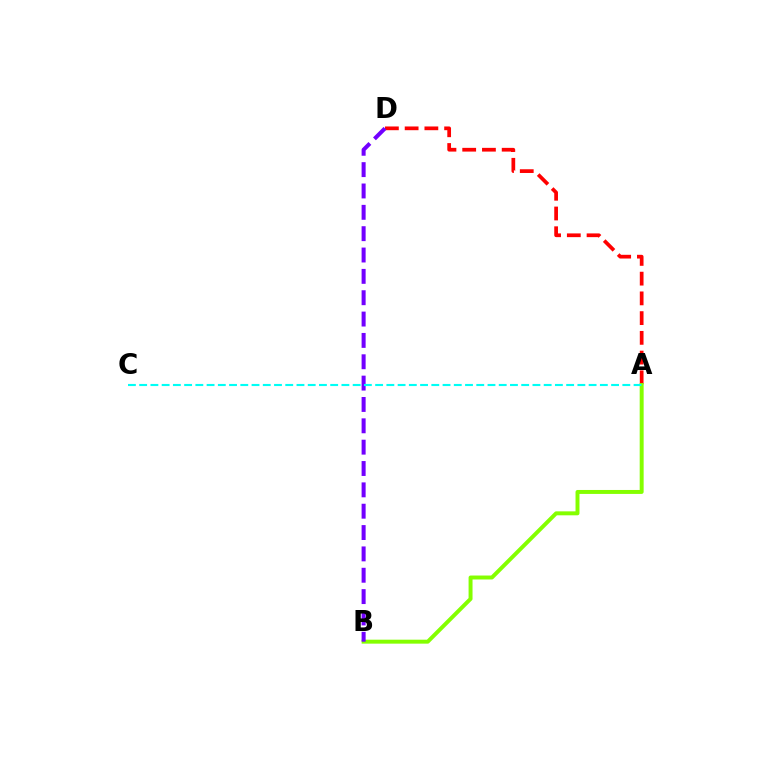{('A', 'D'): [{'color': '#ff0000', 'line_style': 'dashed', 'thickness': 2.68}], ('A', 'B'): [{'color': '#84ff00', 'line_style': 'solid', 'thickness': 2.85}], ('B', 'D'): [{'color': '#7200ff', 'line_style': 'dashed', 'thickness': 2.9}], ('A', 'C'): [{'color': '#00fff6', 'line_style': 'dashed', 'thickness': 1.53}]}